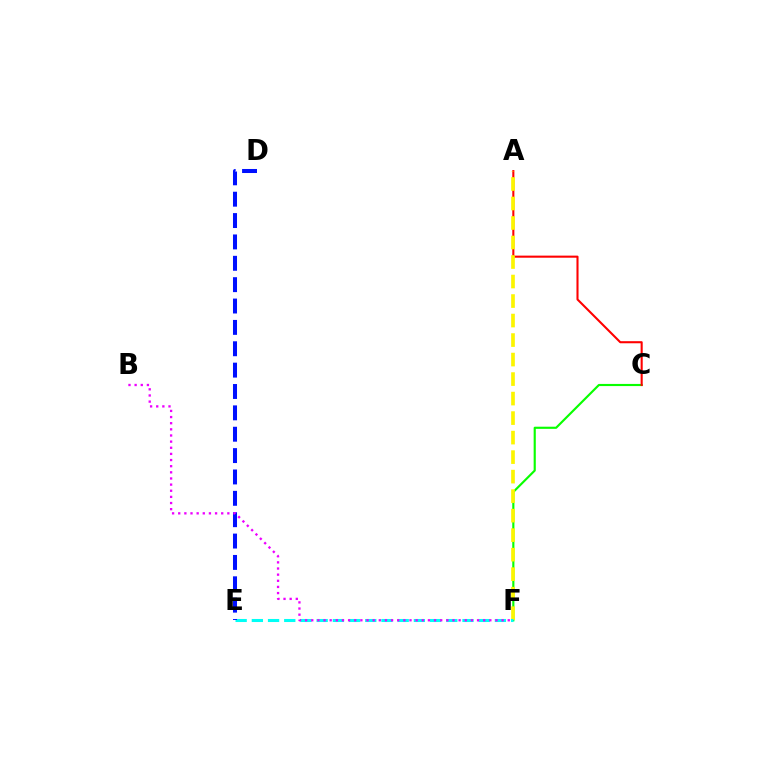{('C', 'F'): [{'color': '#08ff00', 'line_style': 'solid', 'thickness': 1.54}], ('A', 'C'): [{'color': '#ff0000', 'line_style': 'solid', 'thickness': 1.5}], ('A', 'F'): [{'color': '#fcf500', 'line_style': 'dashed', 'thickness': 2.65}], ('E', 'F'): [{'color': '#00fff6', 'line_style': 'dashed', 'thickness': 2.2}], ('D', 'E'): [{'color': '#0010ff', 'line_style': 'dashed', 'thickness': 2.9}], ('B', 'F'): [{'color': '#ee00ff', 'line_style': 'dotted', 'thickness': 1.67}]}